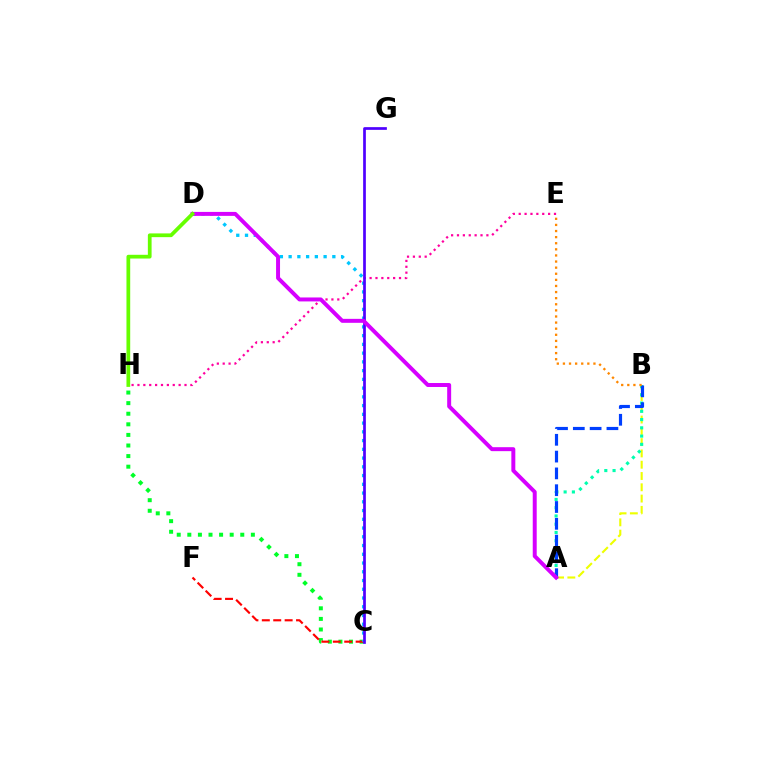{('A', 'B'): [{'color': '#eeff00', 'line_style': 'dashed', 'thickness': 1.53}, {'color': '#00ffaf', 'line_style': 'dotted', 'thickness': 2.24}, {'color': '#003fff', 'line_style': 'dashed', 'thickness': 2.28}], ('C', 'H'): [{'color': '#00ff27', 'line_style': 'dotted', 'thickness': 2.88}], ('B', 'E'): [{'color': '#ff8800', 'line_style': 'dotted', 'thickness': 1.66}], ('C', 'F'): [{'color': '#ff0000', 'line_style': 'dashed', 'thickness': 1.55}], ('E', 'H'): [{'color': '#ff00a0', 'line_style': 'dotted', 'thickness': 1.6}], ('C', 'D'): [{'color': '#00c7ff', 'line_style': 'dotted', 'thickness': 2.38}], ('C', 'G'): [{'color': '#4f00ff', 'line_style': 'solid', 'thickness': 1.95}], ('A', 'D'): [{'color': '#d600ff', 'line_style': 'solid', 'thickness': 2.85}], ('D', 'H'): [{'color': '#66ff00', 'line_style': 'solid', 'thickness': 2.69}]}